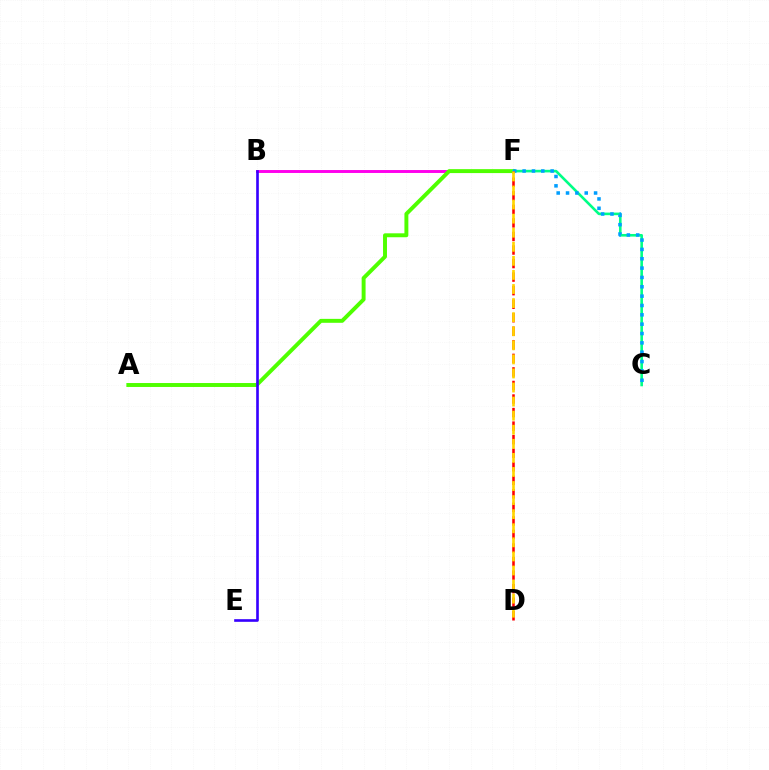{('B', 'F'): [{'color': '#ff00ed', 'line_style': 'solid', 'thickness': 2.11}], ('A', 'F'): [{'color': '#4fff00', 'line_style': 'solid', 'thickness': 2.83}], ('B', 'E'): [{'color': '#3700ff', 'line_style': 'solid', 'thickness': 1.9}], ('C', 'F'): [{'color': '#00ff86', 'line_style': 'solid', 'thickness': 1.88}, {'color': '#009eff', 'line_style': 'dotted', 'thickness': 2.54}], ('D', 'F'): [{'color': '#ff0000', 'line_style': 'dashed', 'thickness': 1.84}, {'color': '#ffd500', 'line_style': 'dashed', 'thickness': 1.91}]}